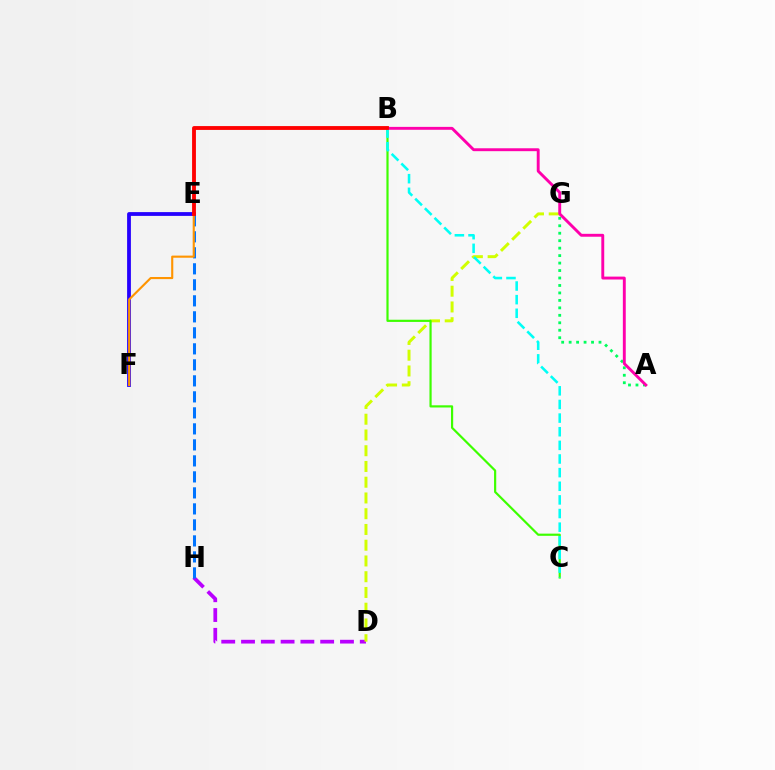{('E', 'F'): [{'color': '#2500ff', 'line_style': 'solid', 'thickness': 2.73}, {'color': '#ff9400', 'line_style': 'solid', 'thickness': 1.53}], ('D', 'H'): [{'color': '#b900ff', 'line_style': 'dashed', 'thickness': 2.69}], ('D', 'G'): [{'color': '#d1ff00', 'line_style': 'dashed', 'thickness': 2.14}], ('E', 'H'): [{'color': '#0074ff', 'line_style': 'dashed', 'thickness': 2.17}], ('A', 'G'): [{'color': '#00ff5c', 'line_style': 'dotted', 'thickness': 2.03}], ('B', 'C'): [{'color': '#3dff00', 'line_style': 'solid', 'thickness': 1.57}, {'color': '#00fff6', 'line_style': 'dashed', 'thickness': 1.85}], ('A', 'B'): [{'color': '#ff00ac', 'line_style': 'solid', 'thickness': 2.09}], ('B', 'E'): [{'color': '#ff0000', 'line_style': 'solid', 'thickness': 2.77}]}